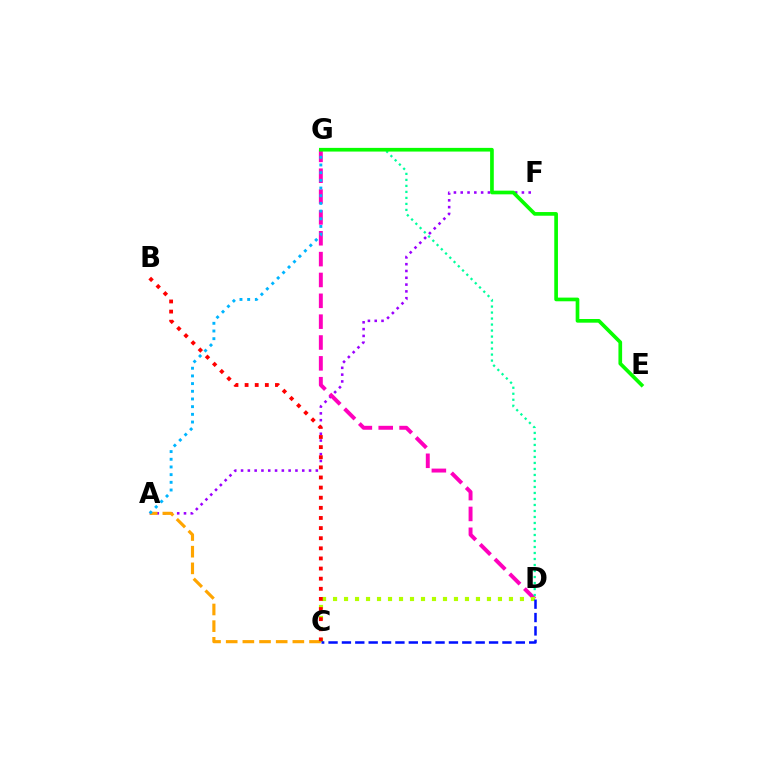{('A', 'F'): [{'color': '#9b00ff', 'line_style': 'dotted', 'thickness': 1.85}], ('A', 'C'): [{'color': '#ffa500', 'line_style': 'dashed', 'thickness': 2.26}], ('D', 'G'): [{'color': '#ff00bd', 'line_style': 'dashed', 'thickness': 2.83}, {'color': '#00ff9d', 'line_style': 'dotted', 'thickness': 1.63}], ('C', 'D'): [{'color': '#b3ff00', 'line_style': 'dotted', 'thickness': 2.99}, {'color': '#0010ff', 'line_style': 'dashed', 'thickness': 1.82}], ('B', 'C'): [{'color': '#ff0000', 'line_style': 'dotted', 'thickness': 2.75}], ('A', 'G'): [{'color': '#00b5ff', 'line_style': 'dotted', 'thickness': 2.09}], ('E', 'G'): [{'color': '#08ff00', 'line_style': 'solid', 'thickness': 2.65}]}